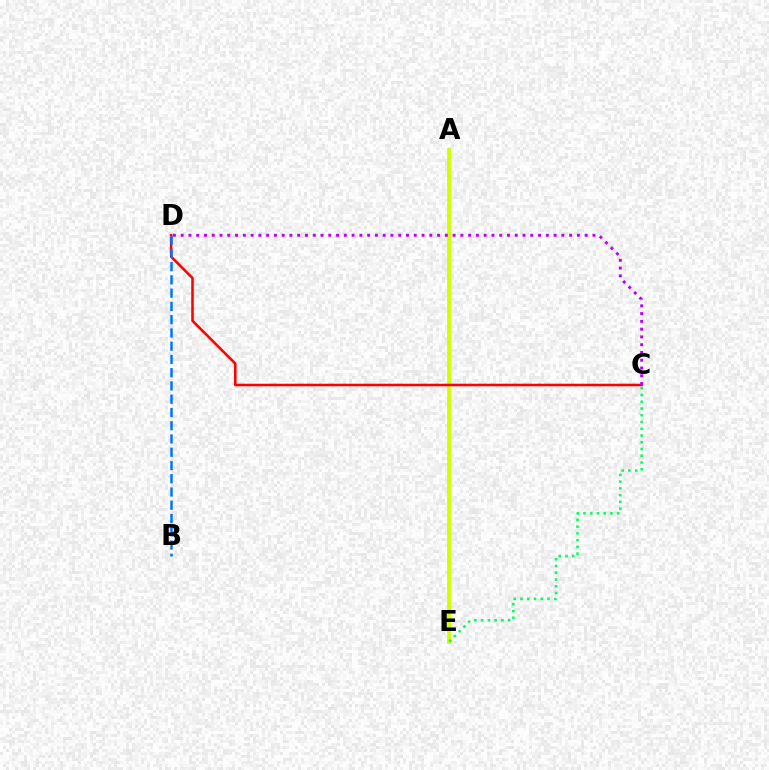{('A', 'E'): [{'color': '#d1ff00', 'line_style': 'solid', 'thickness': 2.76}], ('C', 'D'): [{'color': '#ff0000', 'line_style': 'solid', 'thickness': 1.84}, {'color': '#b900ff', 'line_style': 'dotted', 'thickness': 2.11}], ('B', 'D'): [{'color': '#0074ff', 'line_style': 'dashed', 'thickness': 1.8}], ('C', 'E'): [{'color': '#00ff5c', 'line_style': 'dotted', 'thickness': 1.83}]}